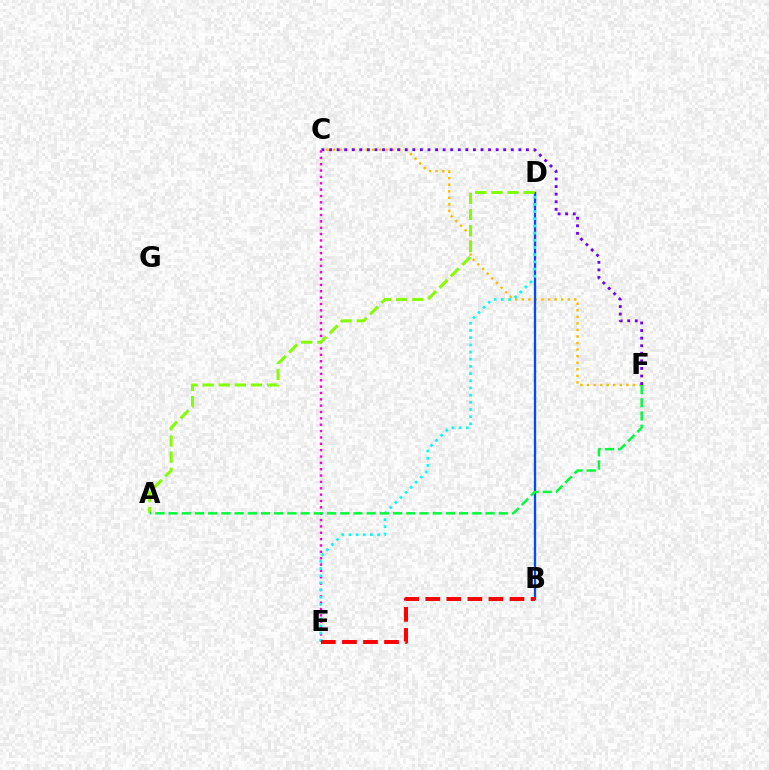{('C', 'E'): [{'color': '#ff00cf', 'line_style': 'dotted', 'thickness': 1.73}], ('C', 'F'): [{'color': '#ffbd00', 'line_style': 'dotted', 'thickness': 1.78}, {'color': '#7200ff', 'line_style': 'dotted', 'thickness': 2.06}], ('B', 'D'): [{'color': '#004bff', 'line_style': 'solid', 'thickness': 1.67}], ('D', 'E'): [{'color': '#00fff6', 'line_style': 'dotted', 'thickness': 1.95}], ('B', 'E'): [{'color': '#ff0000', 'line_style': 'dashed', 'thickness': 2.86}], ('A', 'D'): [{'color': '#84ff00', 'line_style': 'dashed', 'thickness': 2.19}], ('A', 'F'): [{'color': '#00ff39', 'line_style': 'dashed', 'thickness': 1.79}]}